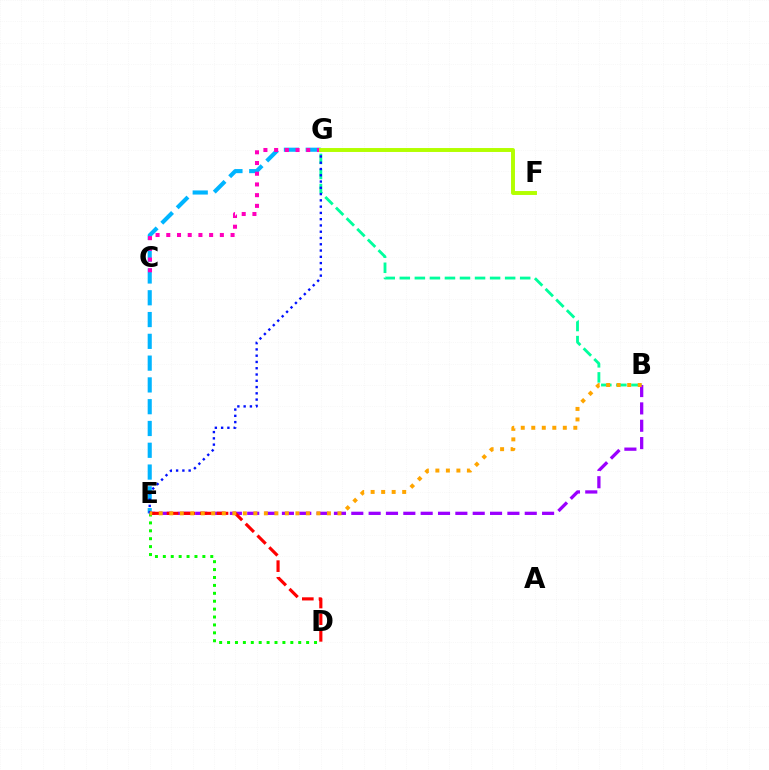{('E', 'G'): [{'color': '#00b5ff', 'line_style': 'dashed', 'thickness': 2.96}, {'color': '#0010ff', 'line_style': 'dotted', 'thickness': 1.7}], ('B', 'G'): [{'color': '#00ff9d', 'line_style': 'dashed', 'thickness': 2.04}], ('D', 'E'): [{'color': '#08ff00', 'line_style': 'dotted', 'thickness': 2.15}, {'color': '#ff0000', 'line_style': 'dashed', 'thickness': 2.26}], ('C', 'G'): [{'color': '#ff00bd', 'line_style': 'dotted', 'thickness': 2.91}], ('B', 'E'): [{'color': '#9b00ff', 'line_style': 'dashed', 'thickness': 2.36}, {'color': '#ffa500', 'line_style': 'dotted', 'thickness': 2.86}], ('F', 'G'): [{'color': '#b3ff00', 'line_style': 'solid', 'thickness': 2.83}]}